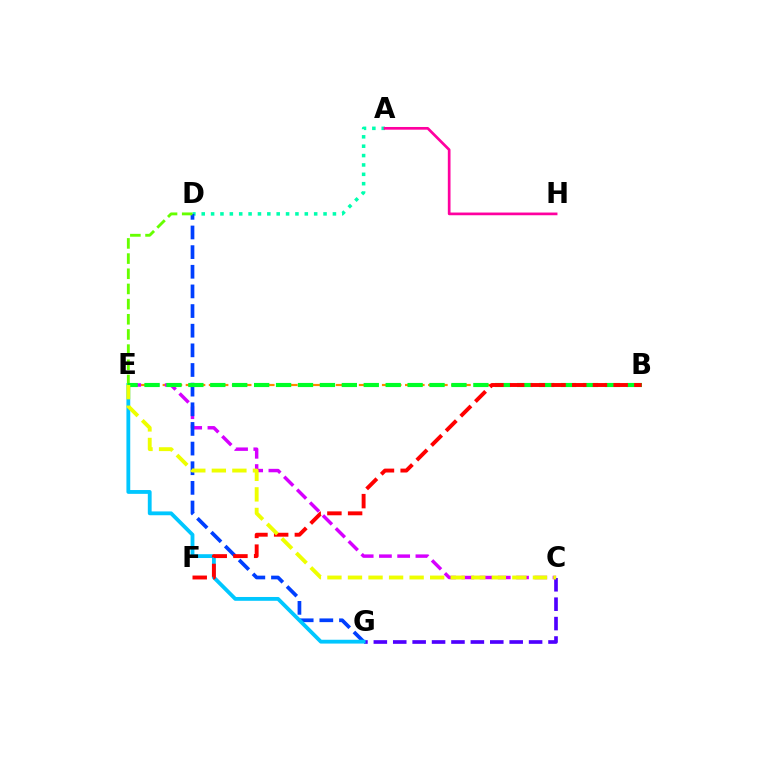{('A', 'D'): [{'color': '#00ffaf', 'line_style': 'dotted', 'thickness': 2.55}], ('A', 'H'): [{'color': '#ff00a0', 'line_style': 'solid', 'thickness': 1.94}], ('B', 'E'): [{'color': '#ff8800', 'line_style': 'dashed', 'thickness': 1.57}, {'color': '#00ff27', 'line_style': 'dashed', 'thickness': 2.98}], ('C', 'E'): [{'color': '#d600ff', 'line_style': 'dashed', 'thickness': 2.48}, {'color': '#eeff00', 'line_style': 'dashed', 'thickness': 2.79}], ('C', 'G'): [{'color': '#4f00ff', 'line_style': 'dashed', 'thickness': 2.64}], ('D', 'G'): [{'color': '#003fff', 'line_style': 'dashed', 'thickness': 2.67}], ('E', 'G'): [{'color': '#00c7ff', 'line_style': 'solid', 'thickness': 2.75}], ('D', 'E'): [{'color': '#66ff00', 'line_style': 'dashed', 'thickness': 2.06}], ('B', 'F'): [{'color': '#ff0000', 'line_style': 'dashed', 'thickness': 2.81}]}